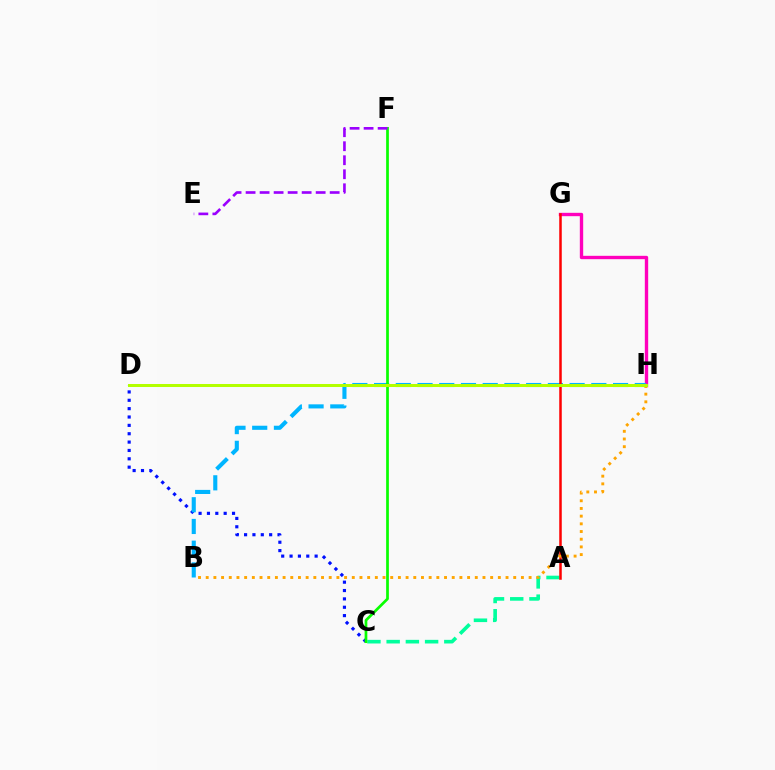{('A', 'C'): [{'color': '#00ff9d', 'line_style': 'dashed', 'thickness': 2.61}], ('G', 'H'): [{'color': '#ff00bd', 'line_style': 'solid', 'thickness': 2.43}], ('C', 'D'): [{'color': '#0010ff', 'line_style': 'dotted', 'thickness': 2.27}], ('B', 'H'): [{'color': '#00b5ff', 'line_style': 'dashed', 'thickness': 2.95}, {'color': '#ffa500', 'line_style': 'dotted', 'thickness': 2.09}], ('A', 'G'): [{'color': '#ff0000', 'line_style': 'solid', 'thickness': 1.81}], ('C', 'F'): [{'color': '#08ff00', 'line_style': 'solid', 'thickness': 1.96}], ('D', 'H'): [{'color': '#b3ff00', 'line_style': 'solid', 'thickness': 2.16}], ('E', 'F'): [{'color': '#9b00ff', 'line_style': 'dashed', 'thickness': 1.9}]}